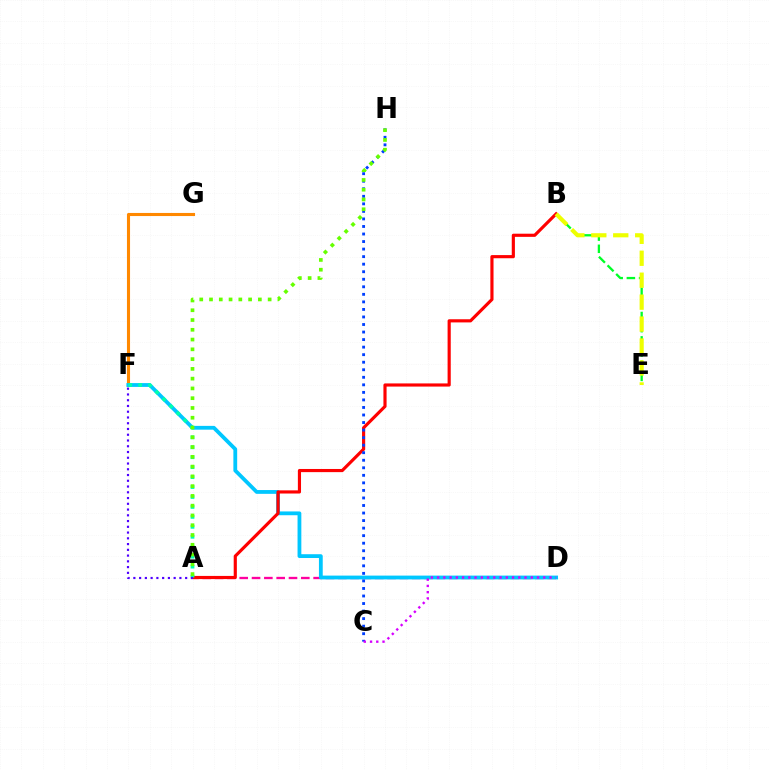{('A', 'D'): [{'color': '#ff00a0', 'line_style': 'dashed', 'thickness': 1.67}], ('F', 'G'): [{'color': '#ff8800', 'line_style': 'solid', 'thickness': 2.23}], ('B', 'E'): [{'color': '#00ff27', 'line_style': 'dashed', 'thickness': 1.65}, {'color': '#eeff00', 'line_style': 'dashed', 'thickness': 2.98}], ('D', 'F'): [{'color': '#00c7ff', 'line_style': 'solid', 'thickness': 2.73}], ('A', 'B'): [{'color': '#ff0000', 'line_style': 'solid', 'thickness': 2.27}], ('A', 'F'): [{'color': '#00ffaf', 'line_style': 'dotted', 'thickness': 2.7}, {'color': '#4f00ff', 'line_style': 'dotted', 'thickness': 1.56}], ('C', 'H'): [{'color': '#003fff', 'line_style': 'dotted', 'thickness': 2.05}], ('C', 'D'): [{'color': '#d600ff', 'line_style': 'dotted', 'thickness': 1.7}], ('A', 'H'): [{'color': '#66ff00', 'line_style': 'dotted', 'thickness': 2.65}]}